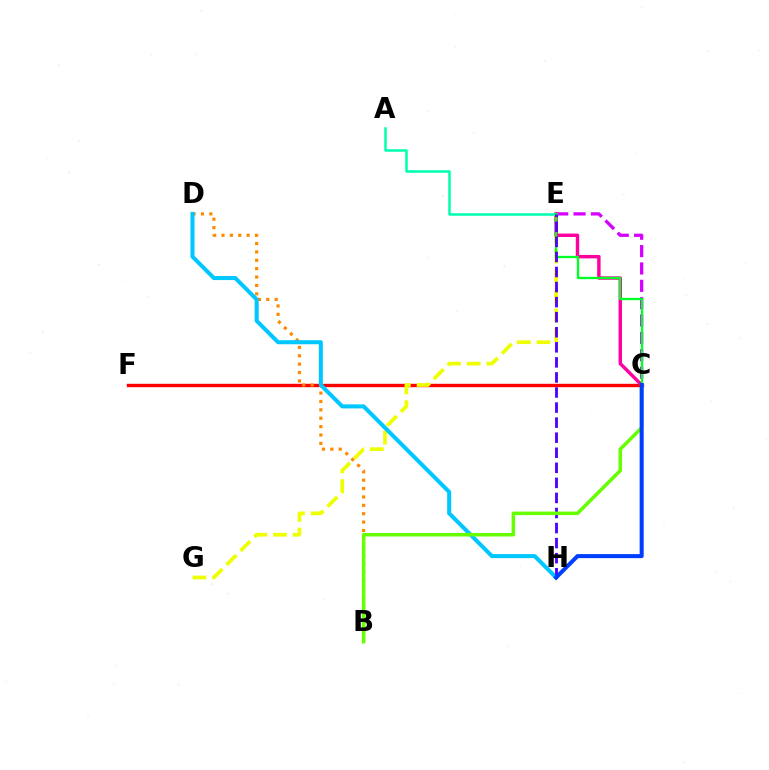{('C', 'F'): [{'color': '#ff0000', 'line_style': 'solid', 'thickness': 2.43}], ('B', 'D'): [{'color': '#ff8800', 'line_style': 'dotted', 'thickness': 2.28}], ('C', 'E'): [{'color': '#d600ff', 'line_style': 'dashed', 'thickness': 2.36}, {'color': '#ff00a0', 'line_style': 'solid', 'thickness': 2.46}, {'color': '#00ff27', 'line_style': 'solid', 'thickness': 1.66}], ('E', 'G'): [{'color': '#eeff00', 'line_style': 'dashed', 'thickness': 2.67}], ('D', 'H'): [{'color': '#00c7ff', 'line_style': 'solid', 'thickness': 2.91}], ('A', 'E'): [{'color': '#00ffaf', 'line_style': 'solid', 'thickness': 1.82}], ('E', 'H'): [{'color': '#4f00ff', 'line_style': 'dashed', 'thickness': 2.05}], ('B', 'C'): [{'color': '#66ff00', 'line_style': 'solid', 'thickness': 2.53}], ('C', 'H'): [{'color': '#003fff', 'line_style': 'solid', 'thickness': 2.91}]}